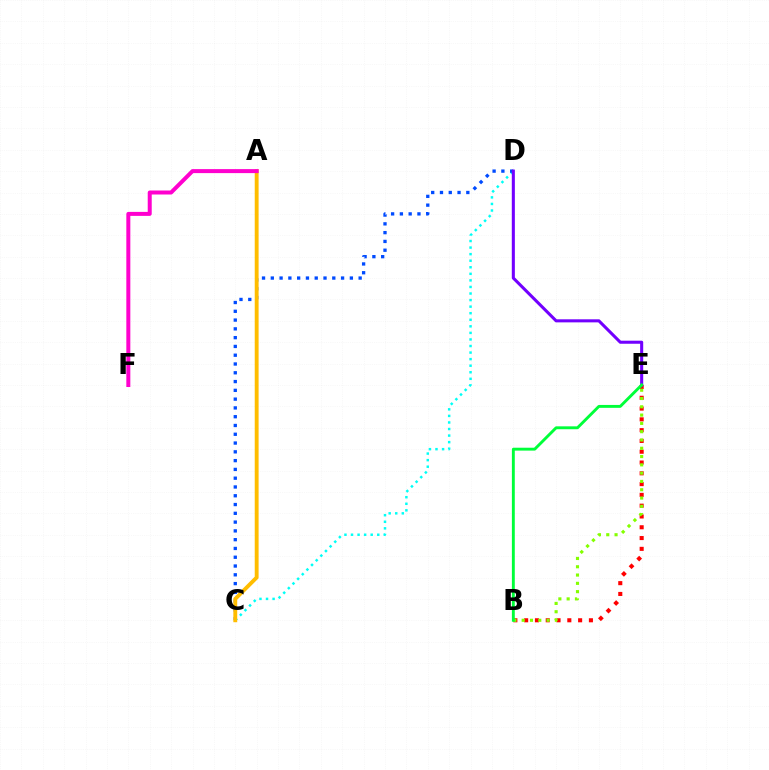{('B', 'E'): [{'color': '#ff0000', 'line_style': 'dotted', 'thickness': 2.93}, {'color': '#84ff00', 'line_style': 'dotted', 'thickness': 2.25}, {'color': '#00ff39', 'line_style': 'solid', 'thickness': 2.08}], ('C', 'D'): [{'color': '#00fff6', 'line_style': 'dotted', 'thickness': 1.78}, {'color': '#004bff', 'line_style': 'dotted', 'thickness': 2.39}], ('A', 'C'): [{'color': '#ffbd00', 'line_style': 'solid', 'thickness': 2.79}], ('D', 'E'): [{'color': '#7200ff', 'line_style': 'solid', 'thickness': 2.21}], ('A', 'F'): [{'color': '#ff00cf', 'line_style': 'solid', 'thickness': 2.88}]}